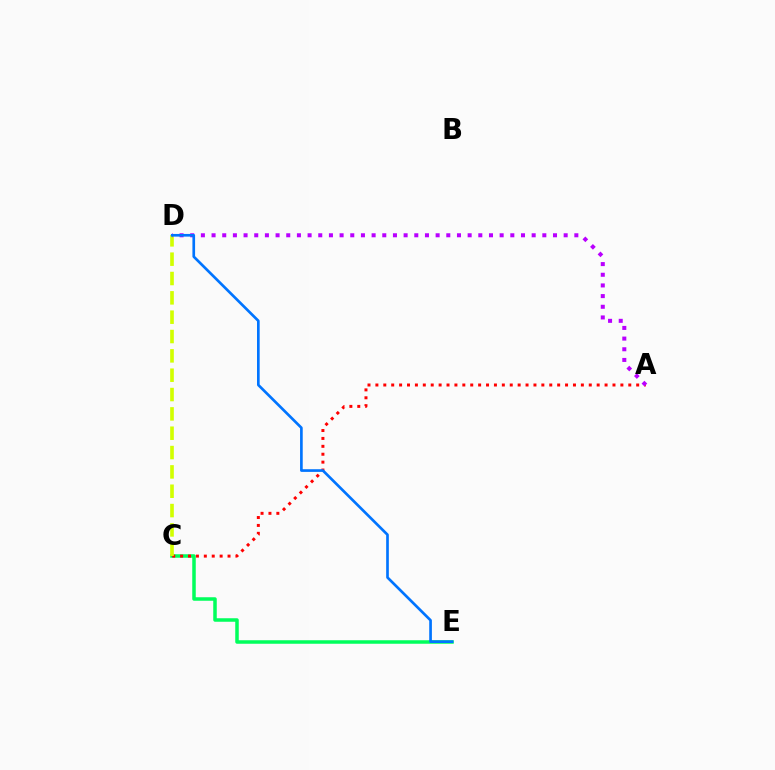{('C', 'E'): [{'color': '#00ff5c', 'line_style': 'solid', 'thickness': 2.53}], ('A', 'C'): [{'color': '#ff0000', 'line_style': 'dotted', 'thickness': 2.15}], ('C', 'D'): [{'color': '#d1ff00', 'line_style': 'dashed', 'thickness': 2.63}], ('A', 'D'): [{'color': '#b900ff', 'line_style': 'dotted', 'thickness': 2.9}], ('D', 'E'): [{'color': '#0074ff', 'line_style': 'solid', 'thickness': 1.92}]}